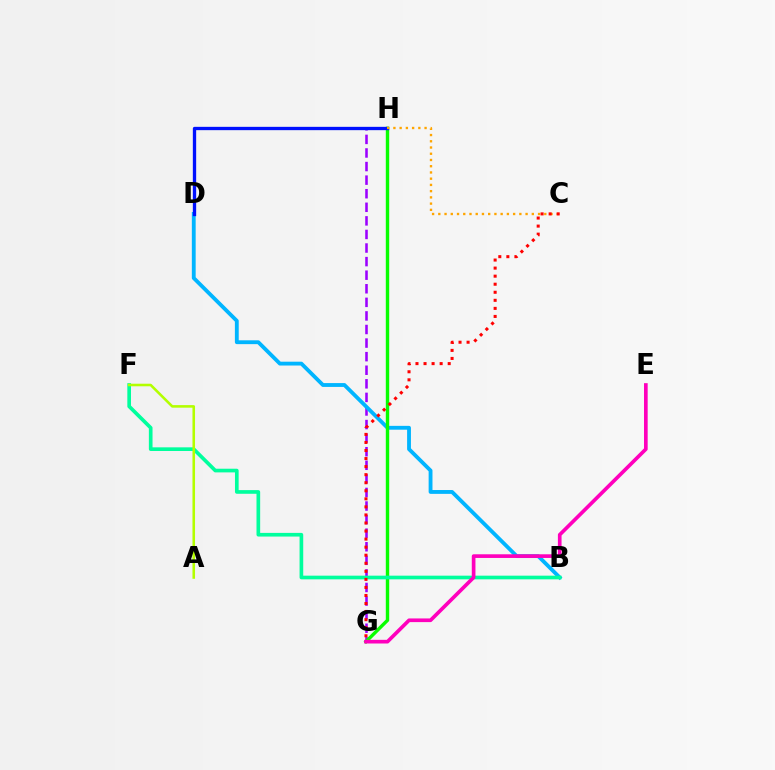{('G', 'H'): [{'color': '#9b00ff', 'line_style': 'dashed', 'thickness': 1.84}, {'color': '#08ff00', 'line_style': 'solid', 'thickness': 2.45}], ('B', 'D'): [{'color': '#00b5ff', 'line_style': 'solid', 'thickness': 2.76}], ('D', 'H'): [{'color': '#0010ff', 'line_style': 'solid', 'thickness': 2.39}], ('B', 'F'): [{'color': '#00ff9d', 'line_style': 'solid', 'thickness': 2.64}], ('E', 'G'): [{'color': '#ff00bd', 'line_style': 'solid', 'thickness': 2.64}], ('C', 'H'): [{'color': '#ffa500', 'line_style': 'dotted', 'thickness': 1.69}], ('C', 'G'): [{'color': '#ff0000', 'line_style': 'dotted', 'thickness': 2.19}], ('A', 'F'): [{'color': '#b3ff00', 'line_style': 'solid', 'thickness': 1.85}]}